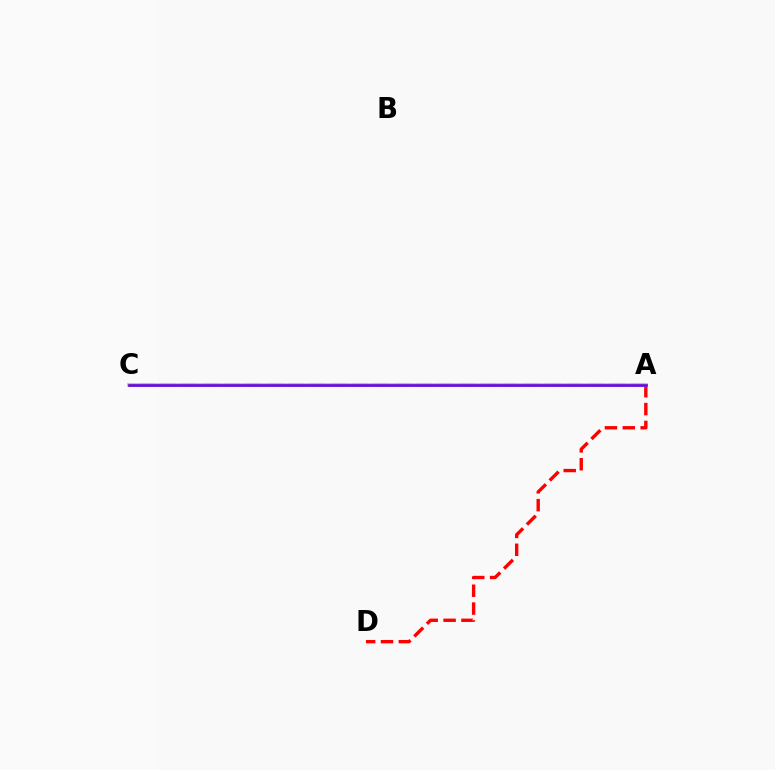{('A', 'D'): [{'color': '#ff0000', 'line_style': 'dashed', 'thickness': 2.43}], ('A', 'C'): [{'color': '#00fff6', 'line_style': 'dashed', 'thickness': 2.91}, {'color': '#84ff00', 'line_style': 'solid', 'thickness': 2.74}, {'color': '#7200ff', 'line_style': 'solid', 'thickness': 1.95}]}